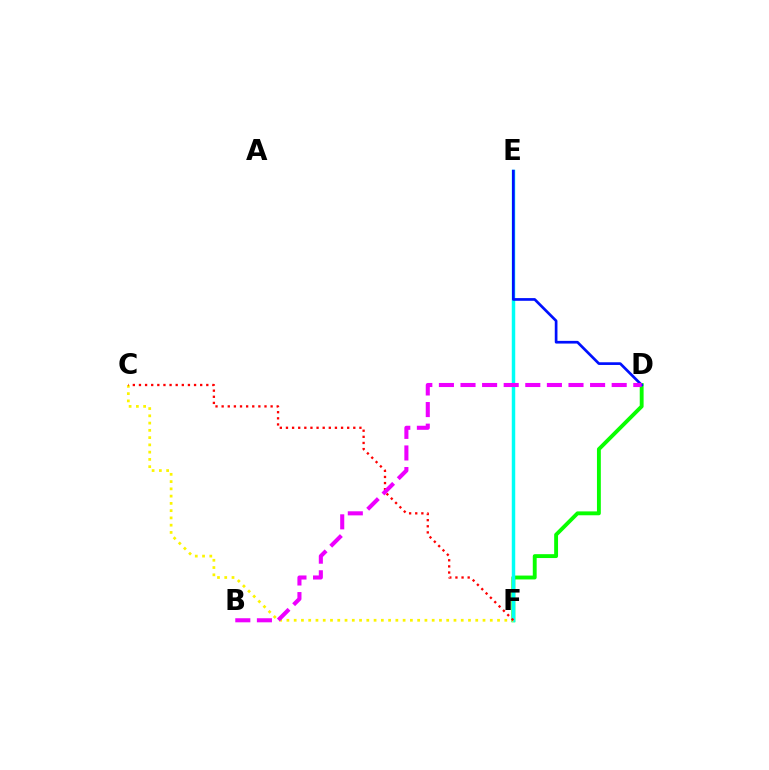{('D', 'F'): [{'color': '#08ff00', 'line_style': 'solid', 'thickness': 2.79}], ('E', 'F'): [{'color': '#00fff6', 'line_style': 'solid', 'thickness': 2.48}], ('C', 'F'): [{'color': '#fcf500', 'line_style': 'dotted', 'thickness': 1.97}, {'color': '#ff0000', 'line_style': 'dotted', 'thickness': 1.66}], ('D', 'E'): [{'color': '#0010ff', 'line_style': 'solid', 'thickness': 1.94}], ('B', 'D'): [{'color': '#ee00ff', 'line_style': 'dashed', 'thickness': 2.93}]}